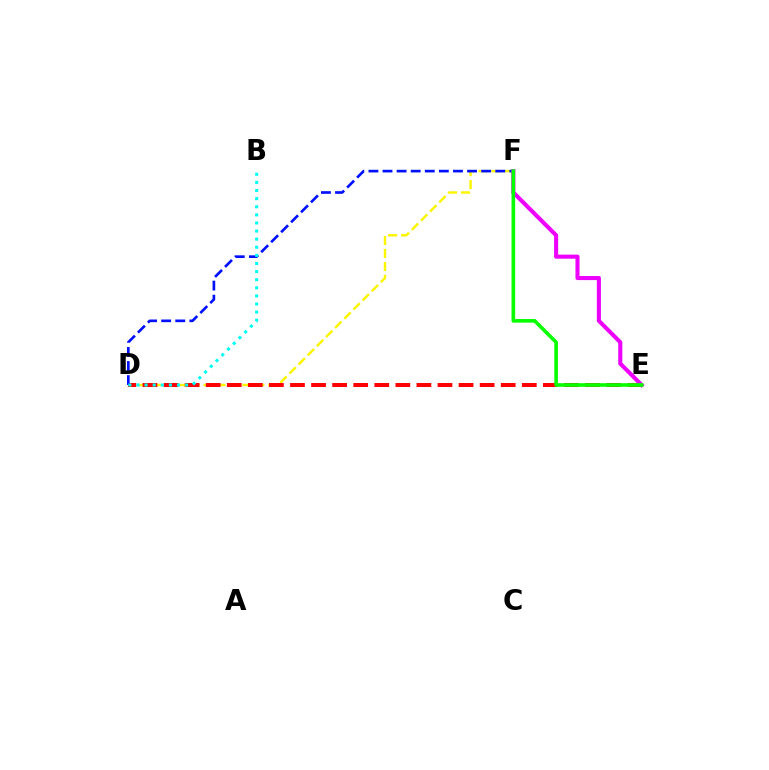{('D', 'F'): [{'color': '#fcf500', 'line_style': 'dashed', 'thickness': 1.76}, {'color': '#0010ff', 'line_style': 'dashed', 'thickness': 1.91}], ('D', 'E'): [{'color': '#ff0000', 'line_style': 'dashed', 'thickness': 2.86}], ('B', 'D'): [{'color': '#00fff6', 'line_style': 'dotted', 'thickness': 2.2}], ('E', 'F'): [{'color': '#ee00ff', 'line_style': 'solid', 'thickness': 2.94}, {'color': '#08ff00', 'line_style': 'solid', 'thickness': 2.61}]}